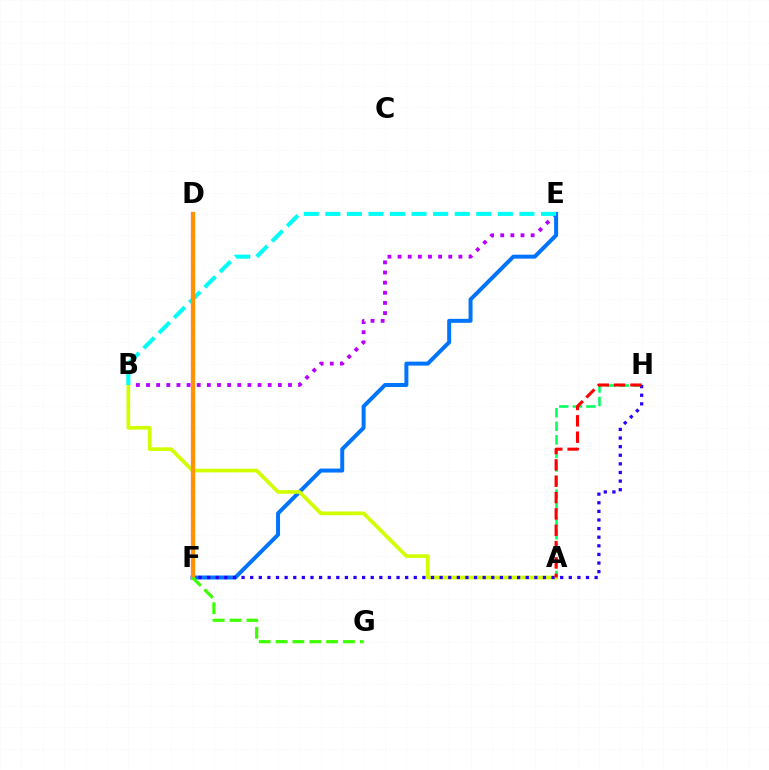{('B', 'E'): [{'color': '#b900ff', 'line_style': 'dotted', 'thickness': 2.75}, {'color': '#00fff6', 'line_style': 'dashed', 'thickness': 2.93}], ('A', 'H'): [{'color': '#00ff5c', 'line_style': 'dashed', 'thickness': 1.84}, {'color': '#ff0000', 'line_style': 'dashed', 'thickness': 2.22}], ('E', 'F'): [{'color': '#0074ff', 'line_style': 'solid', 'thickness': 2.86}], ('A', 'B'): [{'color': '#d1ff00', 'line_style': 'solid', 'thickness': 2.66}], ('F', 'H'): [{'color': '#2500ff', 'line_style': 'dotted', 'thickness': 2.34}], ('D', 'F'): [{'color': '#ff00ac', 'line_style': 'solid', 'thickness': 2.98}, {'color': '#ff9400', 'line_style': 'solid', 'thickness': 2.97}], ('F', 'G'): [{'color': '#3dff00', 'line_style': 'dashed', 'thickness': 2.29}]}